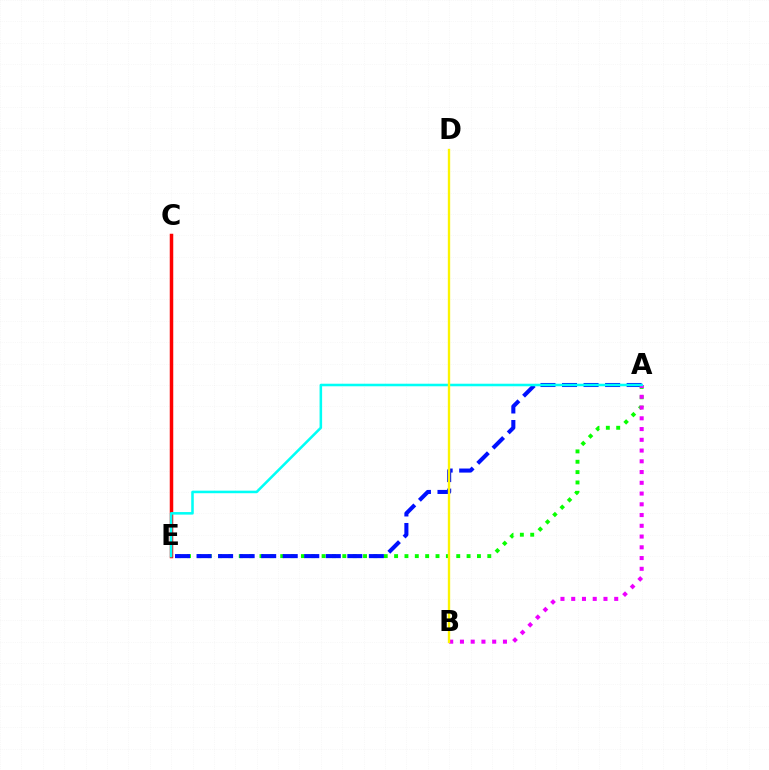{('A', 'E'): [{'color': '#08ff00', 'line_style': 'dotted', 'thickness': 2.81}, {'color': '#0010ff', 'line_style': 'dashed', 'thickness': 2.93}, {'color': '#00fff6', 'line_style': 'solid', 'thickness': 1.84}], ('C', 'E'): [{'color': '#ff0000', 'line_style': 'solid', 'thickness': 2.52}], ('A', 'B'): [{'color': '#ee00ff', 'line_style': 'dotted', 'thickness': 2.92}], ('B', 'D'): [{'color': '#fcf500', 'line_style': 'solid', 'thickness': 1.7}]}